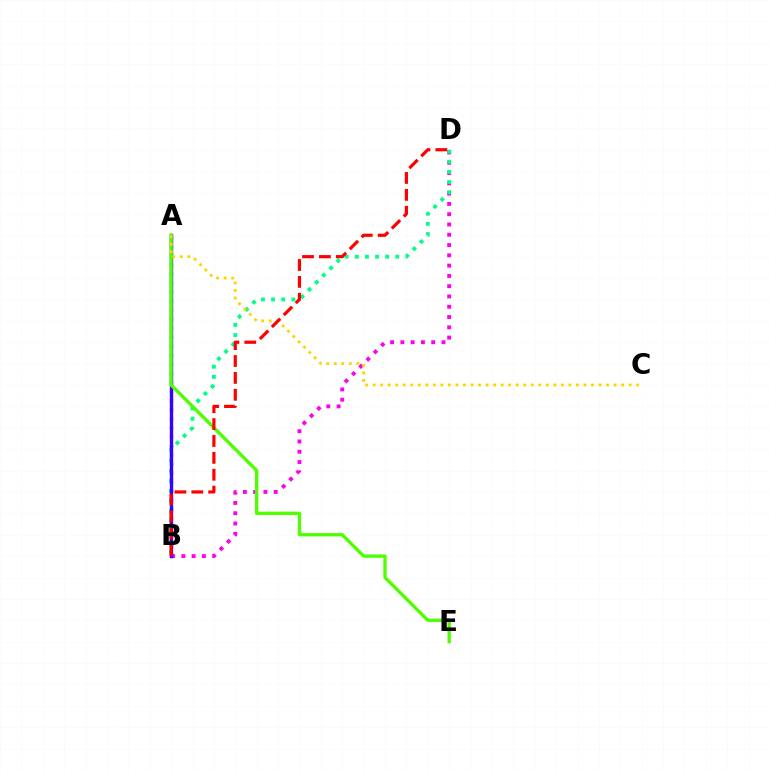{('B', 'D'): [{'color': '#ff00ed', 'line_style': 'dotted', 'thickness': 2.79}, {'color': '#00ff86', 'line_style': 'dotted', 'thickness': 2.76}, {'color': '#ff0000', 'line_style': 'dashed', 'thickness': 2.29}], ('A', 'B'): [{'color': '#009eff', 'line_style': 'dotted', 'thickness': 2.46}, {'color': '#3700ff', 'line_style': 'solid', 'thickness': 2.42}], ('A', 'E'): [{'color': '#4fff00', 'line_style': 'solid', 'thickness': 2.41}], ('A', 'C'): [{'color': '#ffd500', 'line_style': 'dotted', 'thickness': 2.05}]}